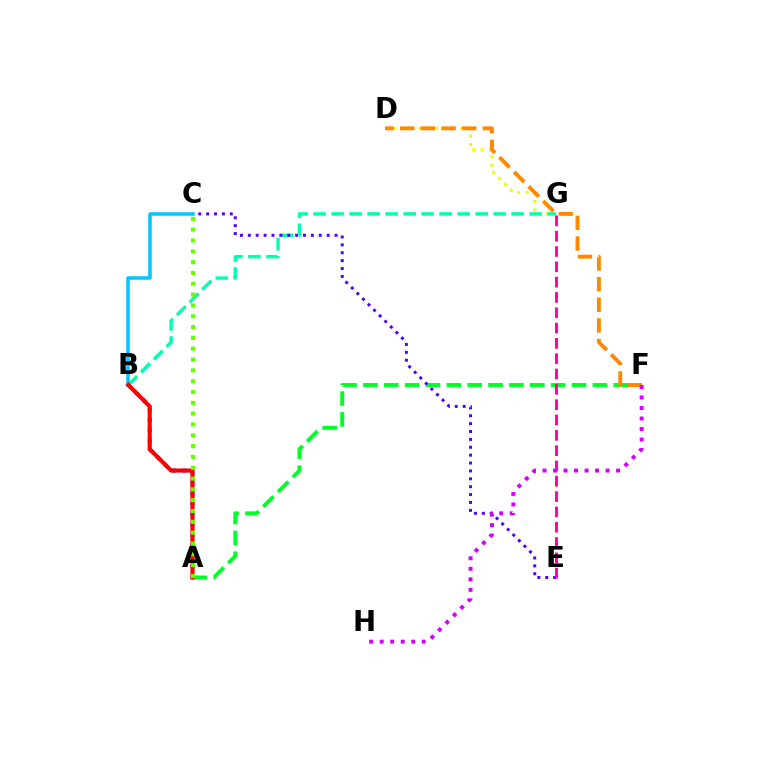{('D', 'G'): [{'color': '#eeff00', 'line_style': 'dotted', 'thickness': 2.27}], ('A', 'F'): [{'color': '#00ff27', 'line_style': 'dashed', 'thickness': 2.83}], ('B', 'G'): [{'color': '#00ffaf', 'line_style': 'dashed', 'thickness': 2.45}], ('C', 'E'): [{'color': '#4f00ff', 'line_style': 'dotted', 'thickness': 2.14}], ('B', 'C'): [{'color': '#00c7ff', 'line_style': 'solid', 'thickness': 2.52}], ('D', 'F'): [{'color': '#ff8800', 'line_style': 'dashed', 'thickness': 2.81}], ('A', 'B'): [{'color': '#003fff', 'line_style': 'dotted', 'thickness': 2.83}, {'color': '#ff0000', 'line_style': 'solid', 'thickness': 2.98}], ('E', 'G'): [{'color': '#ff00a0', 'line_style': 'dashed', 'thickness': 2.08}], ('F', 'H'): [{'color': '#d600ff', 'line_style': 'dotted', 'thickness': 2.86}], ('A', 'C'): [{'color': '#66ff00', 'line_style': 'dotted', 'thickness': 2.94}]}